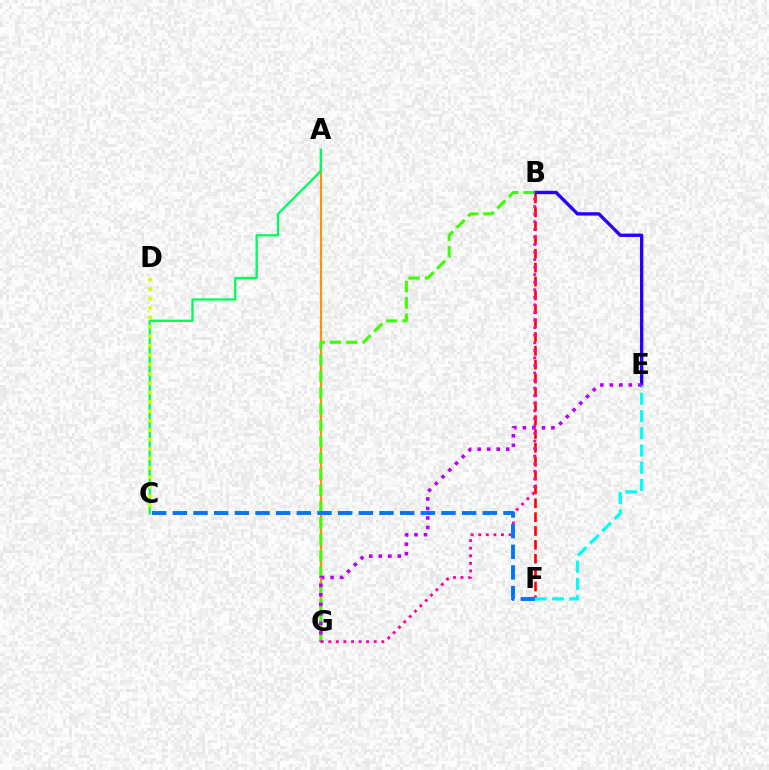{('A', 'G'): [{'color': '#ff9400', 'line_style': 'solid', 'thickness': 1.57}], ('B', 'F'): [{'color': '#ff0000', 'line_style': 'dashed', 'thickness': 1.88}], ('B', 'E'): [{'color': '#2500ff', 'line_style': 'solid', 'thickness': 2.41}], ('B', 'G'): [{'color': '#3dff00', 'line_style': 'dashed', 'thickness': 2.21}, {'color': '#ff00ac', 'line_style': 'dotted', 'thickness': 2.05}], ('A', 'C'): [{'color': '#00ff5c', 'line_style': 'solid', 'thickness': 1.68}], ('C', 'D'): [{'color': '#d1ff00', 'line_style': 'dotted', 'thickness': 2.55}], ('E', 'F'): [{'color': '#00fff6', 'line_style': 'dashed', 'thickness': 2.34}], ('C', 'F'): [{'color': '#0074ff', 'line_style': 'dashed', 'thickness': 2.81}], ('E', 'G'): [{'color': '#b900ff', 'line_style': 'dotted', 'thickness': 2.59}]}